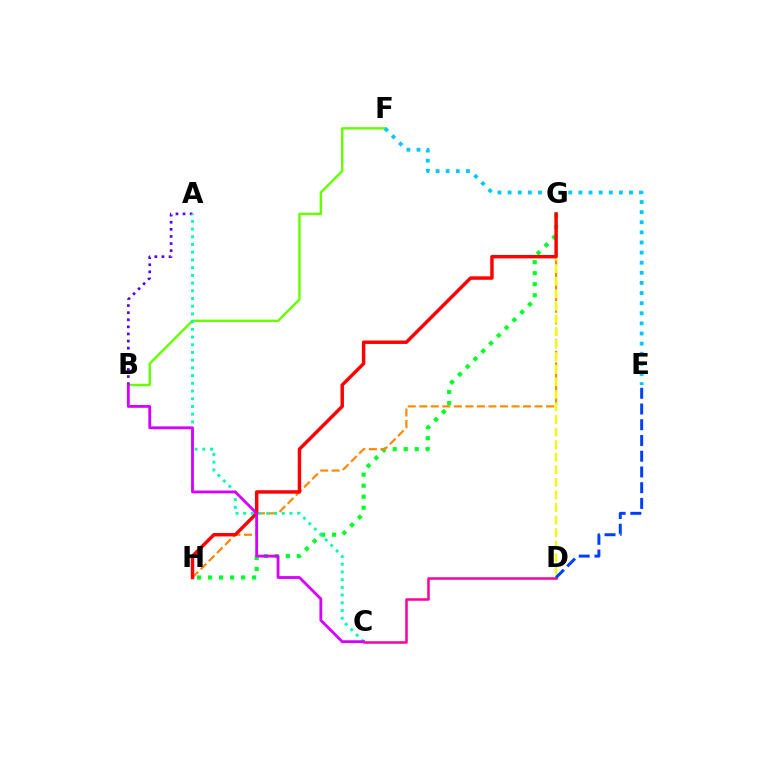{('B', 'F'): [{'color': '#66ff00', 'line_style': 'solid', 'thickness': 1.74}], ('G', 'H'): [{'color': '#00ff27', 'line_style': 'dotted', 'thickness': 2.99}, {'color': '#ff8800', 'line_style': 'dashed', 'thickness': 1.57}, {'color': '#ff0000', 'line_style': 'solid', 'thickness': 2.47}], ('A', 'B'): [{'color': '#4f00ff', 'line_style': 'dotted', 'thickness': 1.93}], ('D', 'G'): [{'color': '#eeff00', 'line_style': 'dashed', 'thickness': 1.71}], ('A', 'C'): [{'color': '#00ffaf', 'line_style': 'dotted', 'thickness': 2.1}], ('C', 'D'): [{'color': '#ff00a0', 'line_style': 'solid', 'thickness': 1.82}], ('D', 'E'): [{'color': '#003fff', 'line_style': 'dashed', 'thickness': 2.14}], ('B', 'C'): [{'color': '#d600ff', 'line_style': 'solid', 'thickness': 2.03}], ('E', 'F'): [{'color': '#00c7ff', 'line_style': 'dotted', 'thickness': 2.75}]}